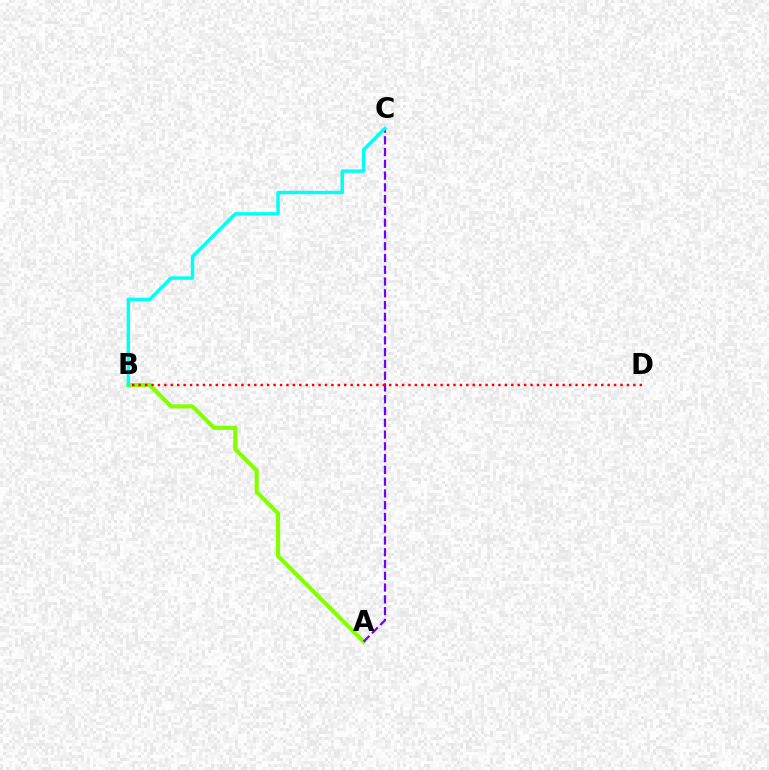{('A', 'B'): [{'color': '#84ff00', 'line_style': 'solid', 'thickness': 2.99}], ('A', 'C'): [{'color': '#7200ff', 'line_style': 'dashed', 'thickness': 1.6}], ('B', 'C'): [{'color': '#00fff6', 'line_style': 'solid', 'thickness': 2.47}], ('B', 'D'): [{'color': '#ff0000', 'line_style': 'dotted', 'thickness': 1.75}]}